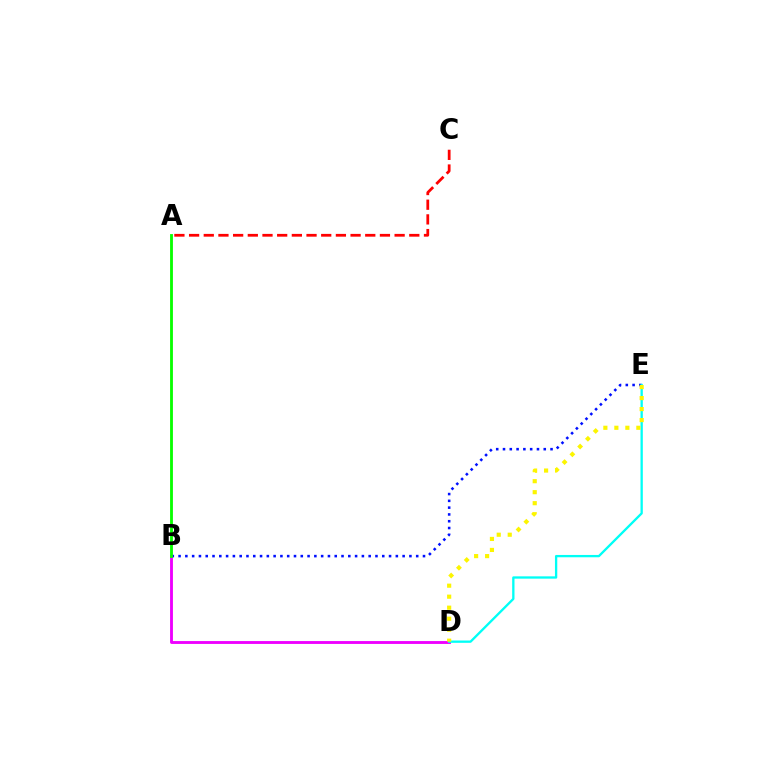{('B', 'E'): [{'color': '#0010ff', 'line_style': 'dotted', 'thickness': 1.84}], ('B', 'D'): [{'color': '#ee00ff', 'line_style': 'solid', 'thickness': 2.06}], ('D', 'E'): [{'color': '#00fff6', 'line_style': 'solid', 'thickness': 1.67}, {'color': '#fcf500', 'line_style': 'dotted', 'thickness': 2.99}], ('A', 'C'): [{'color': '#ff0000', 'line_style': 'dashed', 'thickness': 1.99}], ('A', 'B'): [{'color': '#08ff00', 'line_style': 'solid', 'thickness': 2.04}]}